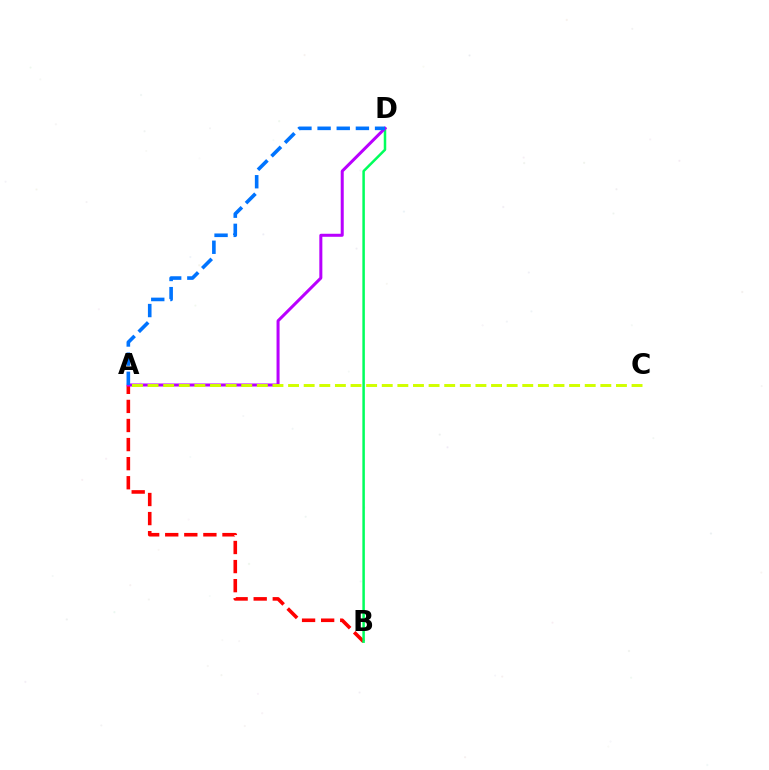{('A', 'B'): [{'color': '#ff0000', 'line_style': 'dashed', 'thickness': 2.59}], ('B', 'D'): [{'color': '#00ff5c', 'line_style': 'solid', 'thickness': 1.81}], ('A', 'D'): [{'color': '#b900ff', 'line_style': 'solid', 'thickness': 2.17}, {'color': '#0074ff', 'line_style': 'dashed', 'thickness': 2.6}], ('A', 'C'): [{'color': '#d1ff00', 'line_style': 'dashed', 'thickness': 2.12}]}